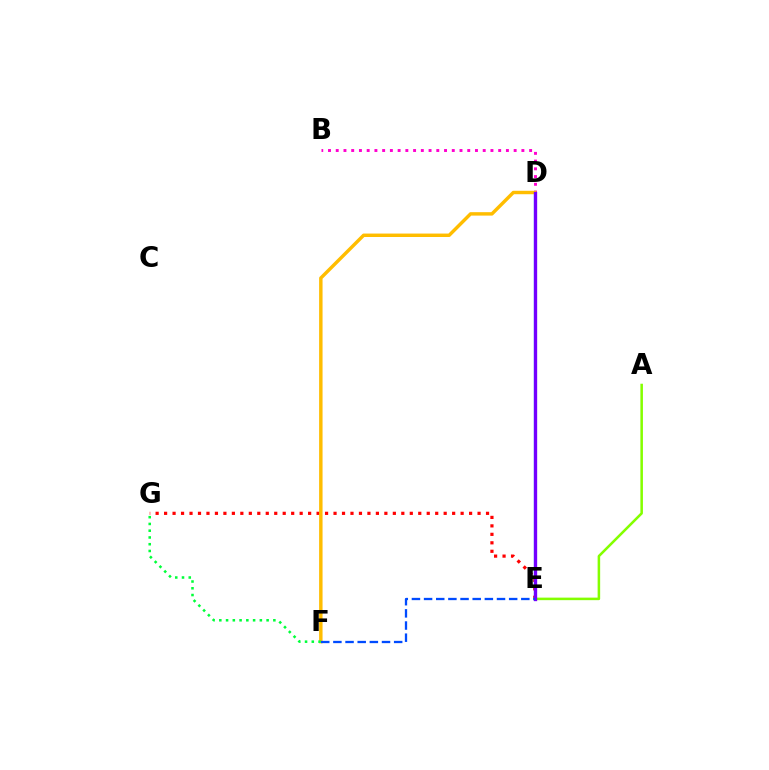{('E', 'G'): [{'color': '#ff0000', 'line_style': 'dotted', 'thickness': 2.3}], ('B', 'D'): [{'color': '#ff00cf', 'line_style': 'dotted', 'thickness': 2.1}], ('D', 'E'): [{'color': '#00fff6', 'line_style': 'solid', 'thickness': 1.61}, {'color': '#7200ff', 'line_style': 'solid', 'thickness': 2.39}], ('A', 'E'): [{'color': '#84ff00', 'line_style': 'solid', 'thickness': 1.83}], ('D', 'F'): [{'color': '#ffbd00', 'line_style': 'solid', 'thickness': 2.47}], ('E', 'F'): [{'color': '#004bff', 'line_style': 'dashed', 'thickness': 1.65}], ('F', 'G'): [{'color': '#00ff39', 'line_style': 'dotted', 'thickness': 1.84}]}